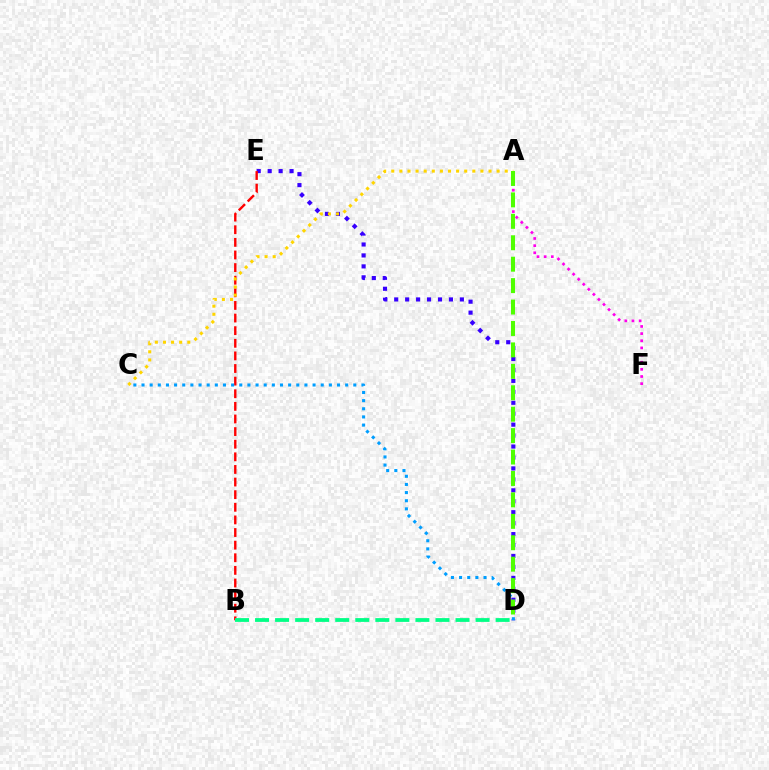{('D', 'E'): [{'color': '#3700ff', 'line_style': 'dotted', 'thickness': 2.97}], ('B', 'E'): [{'color': '#ff0000', 'line_style': 'dashed', 'thickness': 1.71}], ('C', 'D'): [{'color': '#009eff', 'line_style': 'dotted', 'thickness': 2.21}], ('A', 'F'): [{'color': '#ff00ed', 'line_style': 'dotted', 'thickness': 1.94}], ('A', 'C'): [{'color': '#ffd500', 'line_style': 'dotted', 'thickness': 2.2}], ('A', 'D'): [{'color': '#4fff00', 'line_style': 'dashed', 'thickness': 2.91}], ('B', 'D'): [{'color': '#00ff86', 'line_style': 'dashed', 'thickness': 2.72}]}